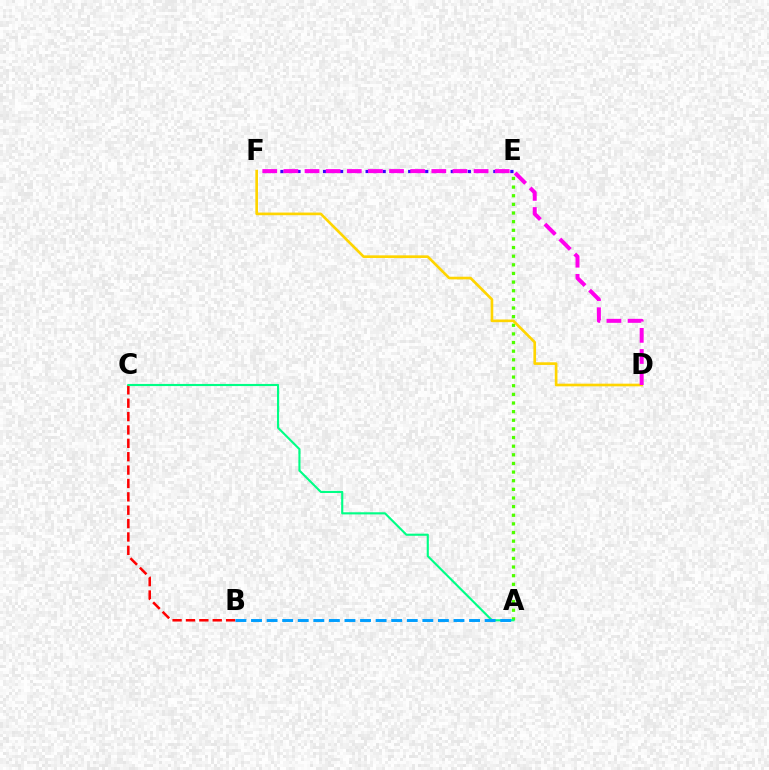{('B', 'C'): [{'color': '#ff0000', 'line_style': 'dashed', 'thickness': 1.82}], ('A', 'E'): [{'color': '#4fff00', 'line_style': 'dotted', 'thickness': 2.35}], ('A', 'C'): [{'color': '#00ff86', 'line_style': 'solid', 'thickness': 1.53}], ('E', 'F'): [{'color': '#3700ff', 'line_style': 'dotted', 'thickness': 2.31}], ('D', 'F'): [{'color': '#ffd500', 'line_style': 'solid', 'thickness': 1.92}, {'color': '#ff00ed', 'line_style': 'dashed', 'thickness': 2.87}], ('A', 'B'): [{'color': '#009eff', 'line_style': 'dashed', 'thickness': 2.12}]}